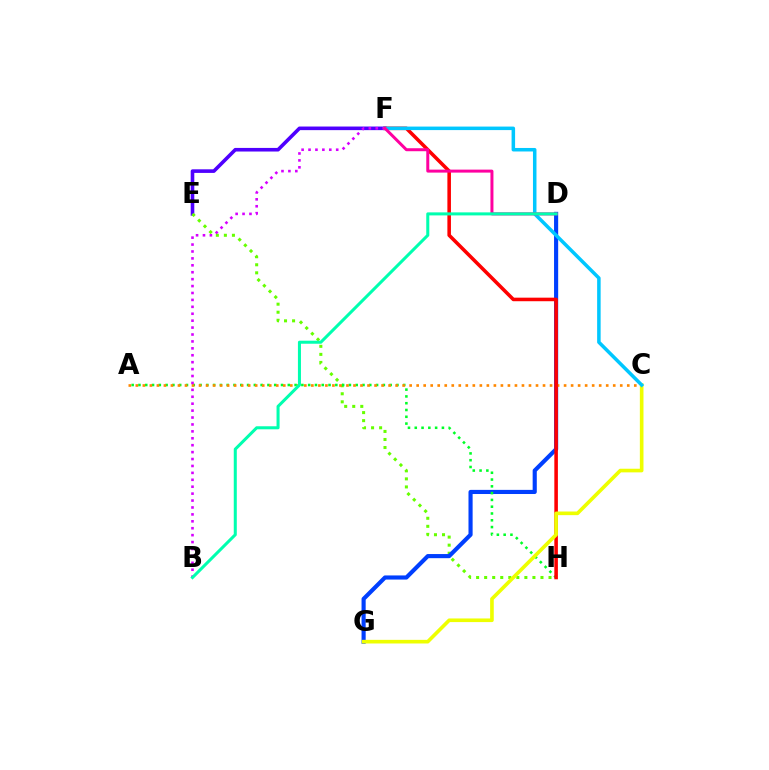{('E', 'F'): [{'color': '#4f00ff', 'line_style': 'solid', 'thickness': 2.59}], ('E', 'H'): [{'color': '#66ff00', 'line_style': 'dotted', 'thickness': 2.19}], ('D', 'G'): [{'color': '#003fff', 'line_style': 'solid', 'thickness': 2.97}], ('A', 'H'): [{'color': '#00ff27', 'line_style': 'dotted', 'thickness': 1.84}], ('A', 'C'): [{'color': '#ff8800', 'line_style': 'dotted', 'thickness': 1.91}], ('F', 'H'): [{'color': '#ff0000', 'line_style': 'solid', 'thickness': 2.56}], ('C', 'G'): [{'color': '#eeff00', 'line_style': 'solid', 'thickness': 2.62}], ('C', 'F'): [{'color': '#00c7ff', 'line_style': 'solid', 'thickness': 2.53}], ('B', 'F'): [{'color': '#d600ff', 'line_style': 'dotted', 'thickness': 1.88}], ('D', 'F'): [{'color': '#ff00a0', 'line_style': 'solid', 'thickness': 2.15}], ('B', 'D'): [{'color': '#00ffaf', 'line_style': 'solid', 'thickness': 2.18}]}